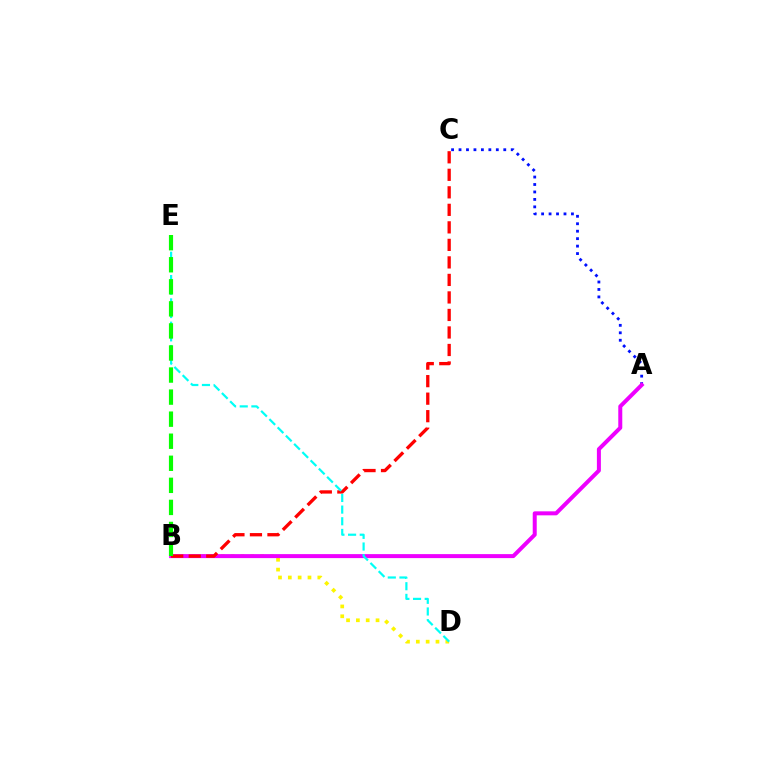{('B', 'D'): [{'color': '#fcf500', 'line_style': 'dotted', 'thickness': 2.67}], ('A', 'C'): [{'color': '#0010ff', 'line_style': 'dotted', 'thickness': 2.03}], ('A', 'B'): [{'color': '#ee00ff', 'line_style': 'solid', 'thickness': 2.88}], ('B', 'C'): [{'color': '#ff0000', 'line_style': 'dashed', 'thickness': 2.38}], ('D', 'E'): [{'color': '#00fff6', 'line_style': 'dashed', 'thickness': 1.58}], ('B', 'E'): [{'color': '#08ff00', 'line_style': 'dashed', 'thickness': 3.0}]}